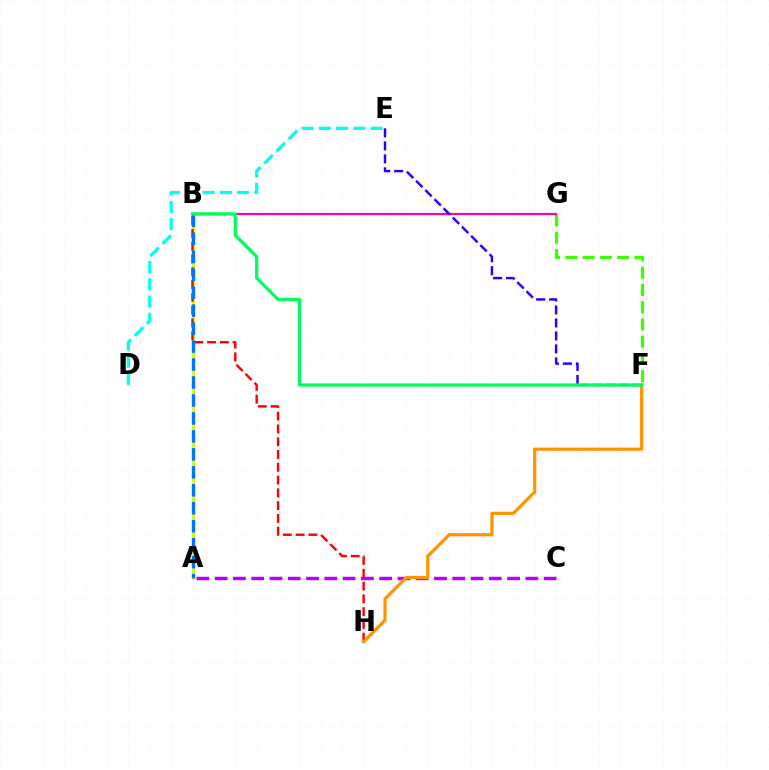{('F', 'G'): [{'color': '#3dff00', 'line_style': 'dashed', 'thickness': 2.35}], ('A', 'C'): [{'color': '#b900ff', 'line_style': 'dashed', 'thickness': 2.48}], ('A', 'B'): [{'color': '#d1ff00', 'line_style': 'solid', 'thickness': 2.01}, {'color': '#0074ff', 'line_style': 'dashed', 'thickness': 2.44}], ('B', 'H'): [{'color': '#ff0000', 'line_style': 'dashed', 'thickness': 1.74}], ('B', 'G'): [{'color': '#ff00ac', 'line_style': 'solid', 'thickness': 1.58}], ('E', 'F'): [{'color': '#2500ff', 'line_style': 'dashed', 'thickness': 1.76}], ('D', 'E'): [{'color': '#00fff6', 'line_style': 'dashed', 'thickness': 2.34}], ('F', 'H'): [{'color': '#ff9400', 'line_style': 'solid', 'thickness': 2.32}], ('B', 'F'): [{'color': '#00ff5c', 'line_style': 'solid', 'thickness': 2.32}]}